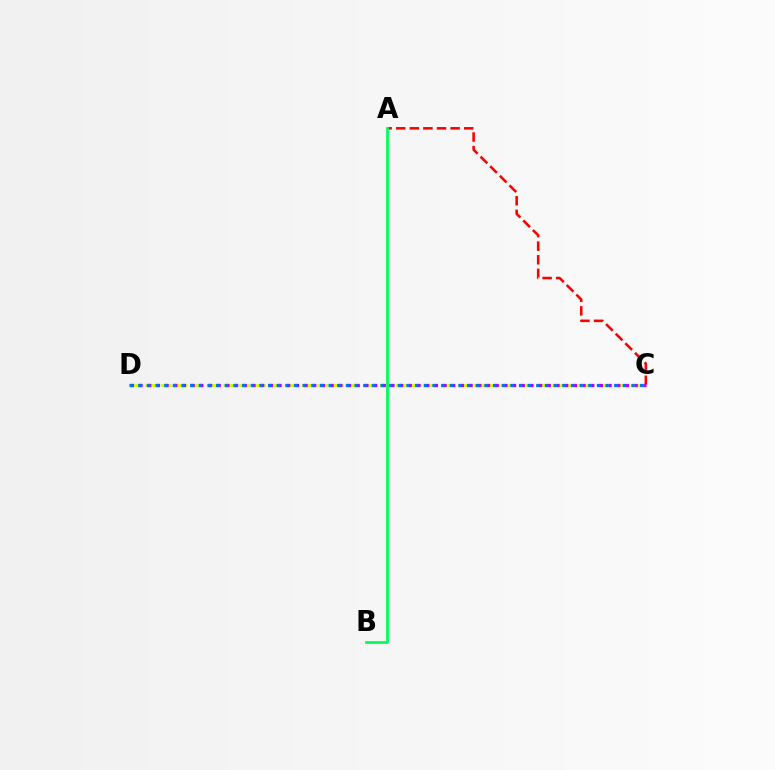{('A', 'C'): [{'color': '#ff0000', 'line_style': 'dashed', 'thickness': 1.85}], ('C', 'D'): [{'color': '#d1ff00', 'line_style': 'dashed', 'thickness': 2.13}, {'color': '#b900ff', 'line_style': 'dotted', 'thickness': 2.36}, {'color': '#0074ff', 'line_style': 'dotted', 'thickness': 2.35}], ('A', 'B'): [{'color': '#00ff5c', 'line_style': 'solid', 'thickness': 2.0}]}